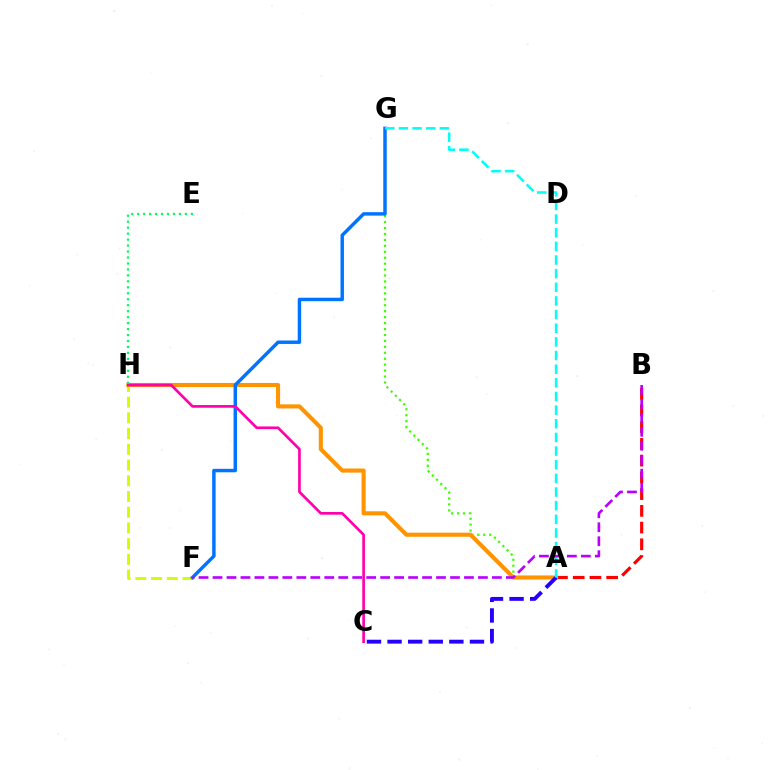{('A', 'B'): [{'color': '#ff0000', 'line_style': 'dashed', 'thickness': 2.27}], ('A', 'G'): [{'color': '#3dff00', 'line_style': 'dotted', 'thickness': 1.61}, {'color': '#00fff6', 'line_style': 'dashed', 'thickness': 1.85}], ('F', 'H'): [{'color': '#d1ff00', 'line_style': 'dashed', 'thickness': 2.14}], ('A', 'H'): [{'color': '#ff9400', 'line_style': 'solid', 'thickness': 2.95}], ('A', 'C'): [{'color': '#2500ff', 'line_style': 'dashed', 'thickness': 2.8}], ('F', 'G'): [{'color': '#0074ff', 'line_style': 'solid', 'thickness': 2.49}], ('C', 'H'): [{'color': '#ff00ac', 'line_style': 'solid', 'thickness': 1.92}], ('E', 'H'): [{'color': '#00ff5c', 'line_style': 'dotted', 'thickness': 1.62}], ('B', 'F'): [{'color': '#b900ff', 'line_style': 'dashed', 'thickness': 1.9}]}